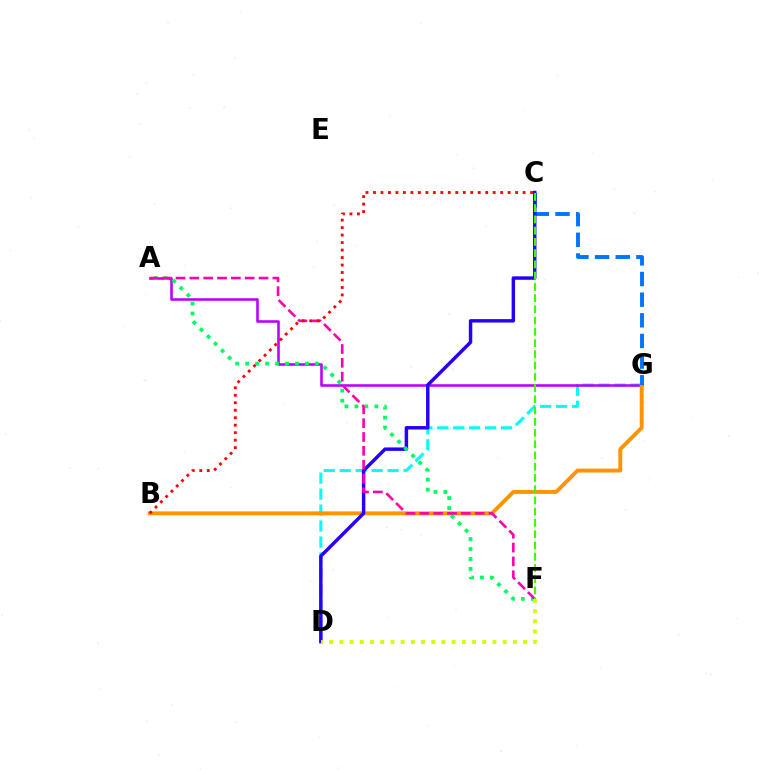{('D', 'G'): [{'color': '#00fff6', 'line_style': 'dashed', 'thickness': 2.17}], ('A', 'G'): [{'color': '#b900ff', 'line_style': 'solid', 'thickness': 1.86}], ('B', 'G'): [{'color': '#ff9400', 'line_style': 'solid', 'thickness': 2.8}], ('C', 'G'): [{'color': '#0074ff', 'line_style': 'dashed', 'thickness': 2.8}], ('C', 'D'): [{'color': '#2500ff', 'line_style': 'solid', 'thickness': 2.48}], ('A', 'F'): [{'color': '#00ff5c', 'line_style': 'dotted', 'thickness': 2.71}, {'color': '#ff00ac', 'line_style': 'dashed', 'thickness': 1.88}], ('D', 'F'): [{'color': '#d1ff00', 'line_style': 'dotted', 'thickness': 2.77}], ('C', 'F'): [{'color': '#3dff00', 'line_style': 'dashed', 'thickness': 1.53}], ('B', 'C'): [{'color': '#ff0000', 'line_style': 'dotted', 'thickness': 2.03}]}